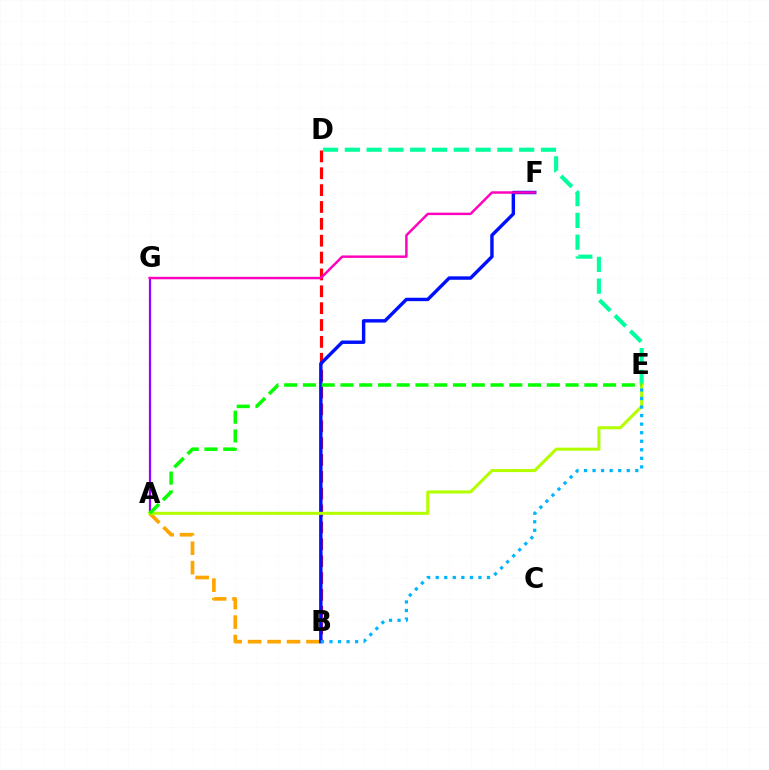{('B', 'D'): [{'color': '#ff0000', 'line_style': 'dashed', 'thickness': 2.29}], ('A', 'G'): [{'color': '#9b00ff', 'line_style': 'solid', 'thickness': 1.6}], ('A', 'B'): [{'color': '#ffa500', 'line_style': 'dashed', 'thickness': 2.64}], ('B', 'F'): [{'color': '#0010ff', 'line_style': 'solid', 'thickness': 2.46}], ('D', 'E'): [{'color': '#00ff9d', 'line_style': 'dashed', 'thickness': 2.96}], ('A', 'E'): [{'color': '#b3ff00', 'line_style': 'solid', 'thickness': 2.21}, {'color': '#08ff00', 'line_style': 'dashed', 'thickness': 2.55}], ('B', 'E'): [{'color': '#00b5ff', 'line_style': 'dotted', 'thickness': 2.32}], ('F', 'G'): [{'color': '#ff00bd', 'line_style': 'solid', 'thickness': 1.76}]}